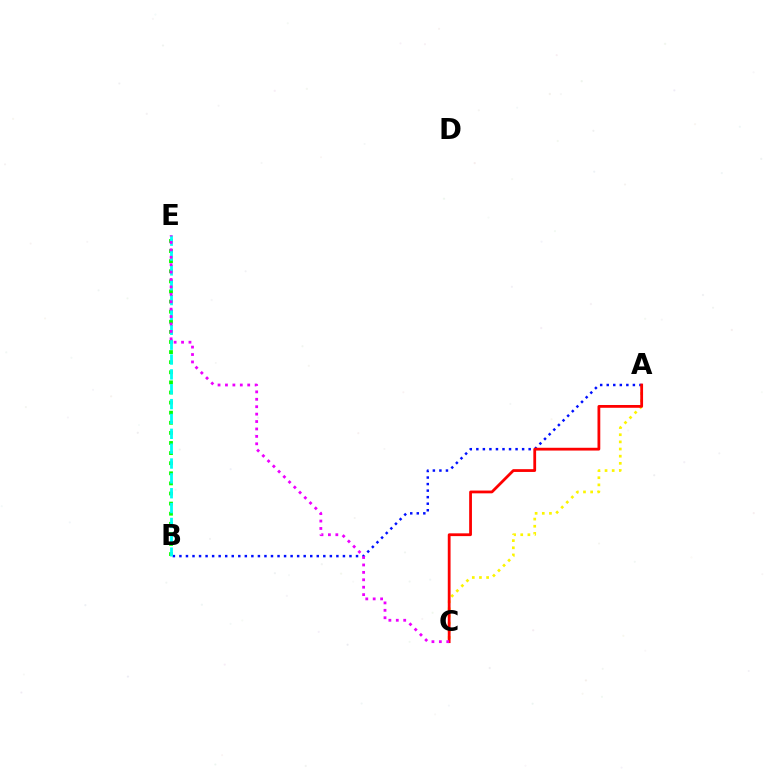{('A', 'C'): [{'color': '#fcf500', 'line_style': 'dotted', 'thickness': 1.94}, {'color': '#ff0000', 'line_style': 'solid', 'thickness': 2.0}], ('B', 'E'): [{'color': '#08ff00', 'line_style': 'dotted', 'thickness': 2.74}, {'color': '#00fff6', 'line_style': 'dashed', 'thickness': 2.02}], ('A', 'B'): [{'color': '#0010ff', 'line_style': 'dotted', 'thickness': 1.78}], ('C', 'E'): [{'color': '#ee00ff', 'line_style': 'dotted', 'thickness': 2.02}]}